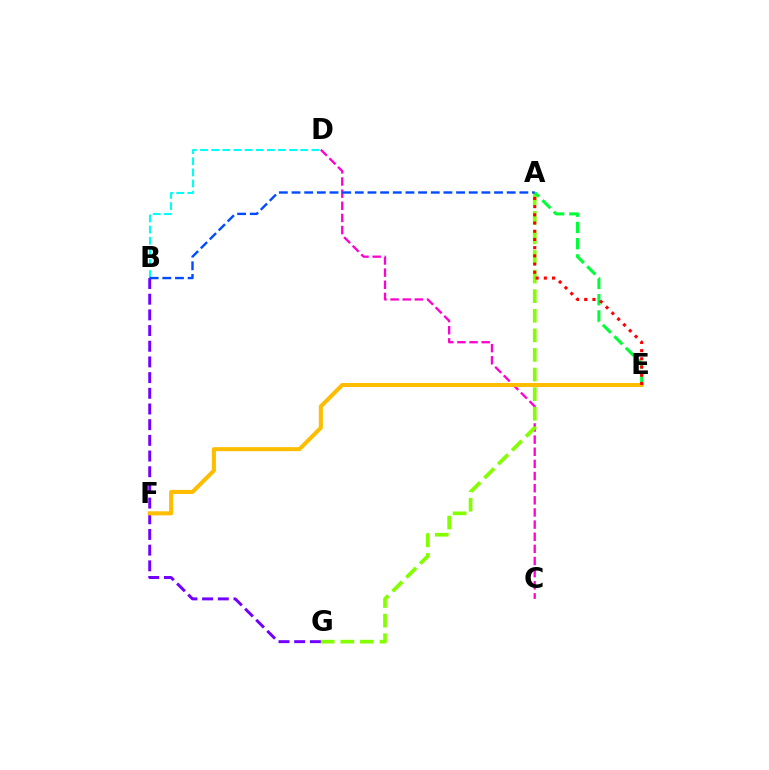{('C', 'D'): [{'color': '#ff00cf', 'line_style': 'dashed', 'thickness': 1.65}], ('A', 'G'): [{'color': '#84ff00', 'line_style': 'dashed', 'thickness': 2.66}], ('B', 'G'): [{'color': '#7200ff', 'line_style': 'dashed', 'thickness': 2.13}], ('A', 'E'): [{'color': '#00ff39', 'line_style': 'dashed', 'thickness': 2.2}, {'color': '#ff0000', 'line_style': 'dotted', 'thickness': 2.23}], ('B', 'D'): [{'color': '#00fff6', 'line_style': 'dashed', 'thickness': 1.51}], ('E', 'F'): [{'color': '#ffbd00', 'line_style': 'solid', 'thickness': 2.92}], ('A', 'B'): [{'color': '#004bff', 'line_style': 'dashed', 'thickness': 1.72}]}